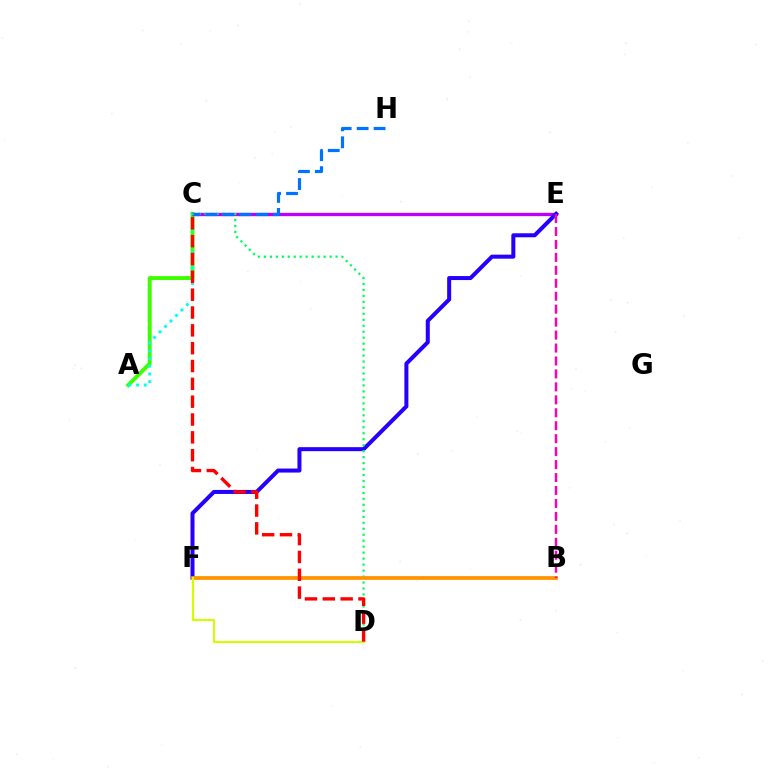{('A', 'C'): [{'color': '#3dff00', 'line_style': 'solid', 'thickness': 2.85}, {'color': '#00fff6', 'line_style': 'dotted', 'thickness': 2.1}], ('C', 'E'): [{'color': '#b900ff', 'line_style': 'solid', 'thickness': 2.4}], ('E', 'F'): [{'color': '#2500ff', 'line_style': 'solid', 'thickness': 2.89}], ('C', 'D'): [{'color': '#00ff5c', 'line_style': 'dotted', 'thickness': 1.62}, {'color': '#ff0000', 'line_style': 'dashed', 'thickness': 2.42}], ('B', 'F'): [{'color': '#ff9400', 'line_style': 'solid', 'thickness': 2.73}], ('D', 'F'): [{'color': '#d1ff00', 'line_style': 'solid', 'thickness': 1.51}], ('B', 'E'): [{'color': '#ff00ac', 'line_style': 'dashed', 'thickness': 1.76}], ('C', 'H'): [{'color': '#0074ff', 'line_style': 'dashed', 'thickness': 2.3}]}